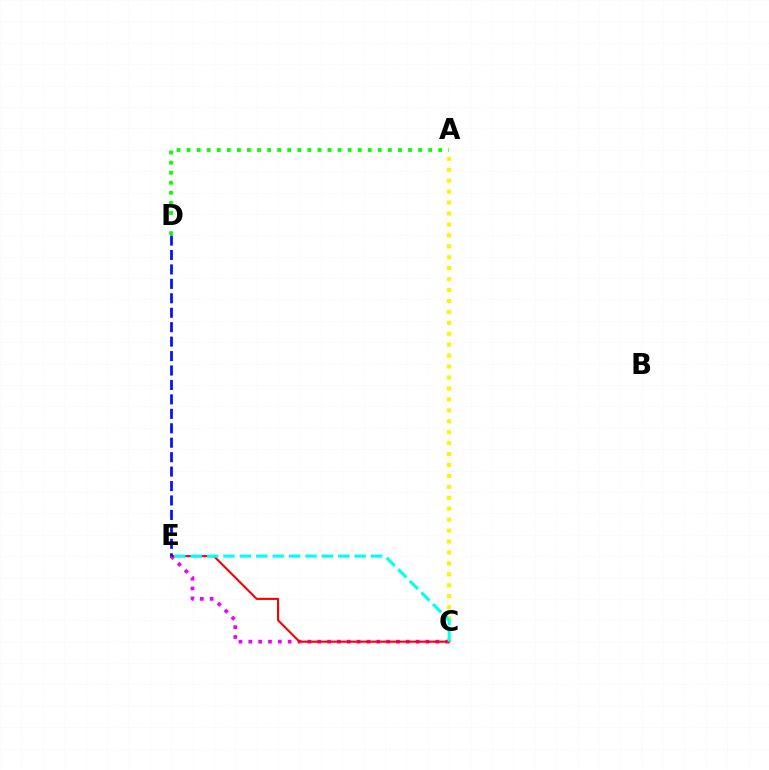{('A', 'D'): [{'color': '#08ff00', 'line_style': 'dotted', 'thickness': 2.73}], ('A', 'C'): [{'color': '#fcf500', 'line_style': 'dotted', 'thickness': 2.97}], ('C', 'E'): [{'color': '#ee00ff', 'line_style': 'dotted', 'thickness': 2.67}, {'color': '#ff0000', 'line_style': 'solid', 'thickness': 1.52}, {'color': '#00fff6', 'line_style': 'dashed', 'thickness': 2.23}], ('D', 'E'): [{'color': '#0010ff', 'line_style': 'dashed', 'thickness': 1.96}]}